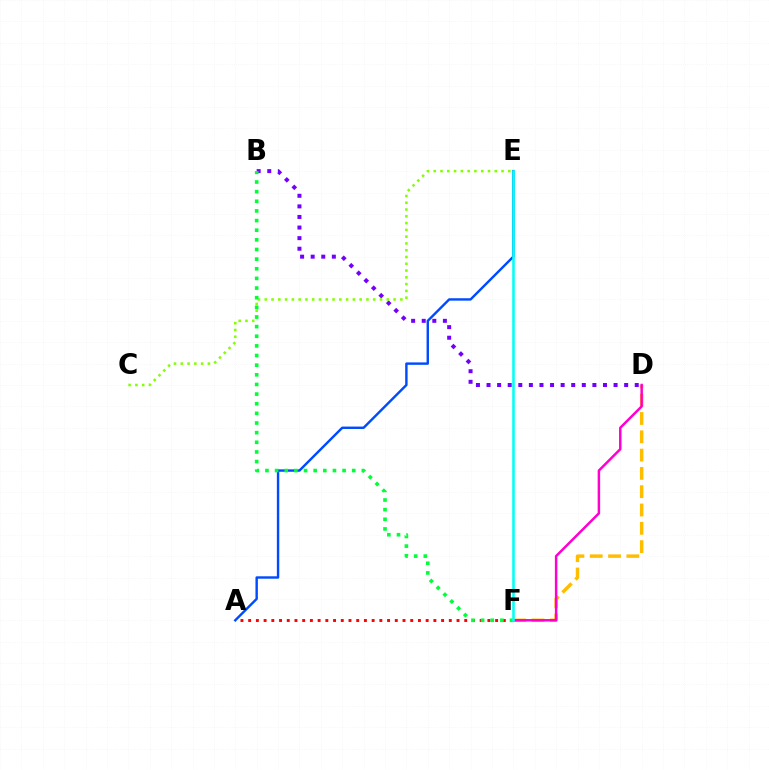{('D', 'F'): [{'color': '#ffbd00', 'line_style': 'dashed', 'thickness': 2.49}, {'color': '#ff00cf', 'line_style': 'solid', 'thickness': 1.79}], ('B', 'D'): [{'color': '#7200ff', 'line_style': 'dotted', 'thickness': 2.88}], ('A', 'F'): [{'color': '#ff0000', 'line_style': 'dotted', 'thickness': 2.1}], ('A', 'E'): [{'color': '#004bff', 'line_style': 'solid', 'thickness': 1.74}], ('C', 'E'): [{'color': '#84ff00', 'line_style': 'dotted', 'thickness': 1.84}], ('B', 'F'): [{'color': '#00ff39', 'line_style': 'dotted', 'thickness': 2.62}], ('E', 'F'): [{'color': '#00fff6', 'line_style': 'solid', 'thickness': 1.85}]}